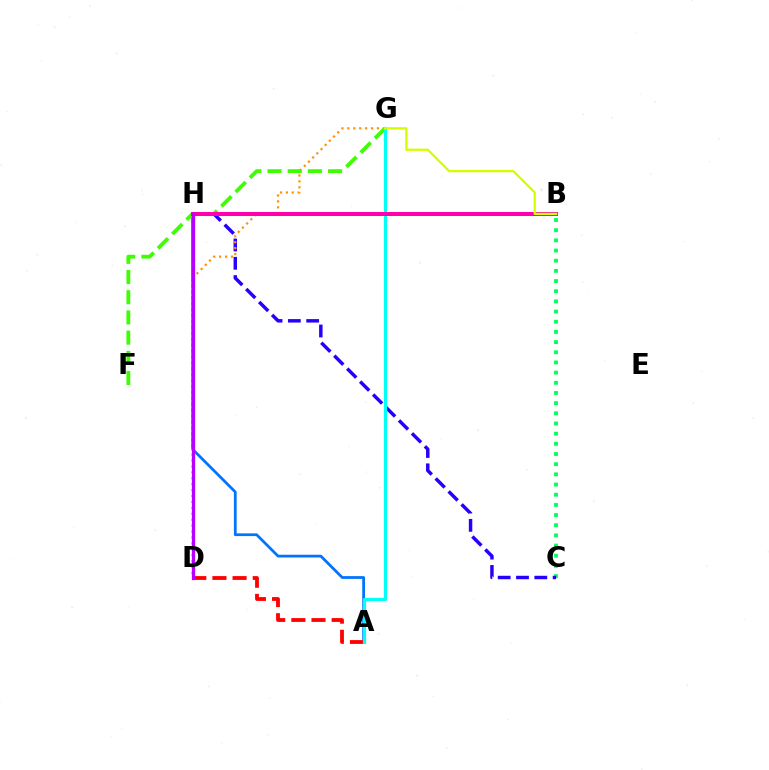{('B', 'C'): [{'color': '#00ff5c', 'line_style': 'dotted', 'thickness': 2.76}], ('A', 'H'): [{'color': '#0074ff', 'line_style': 'solid', 'thickness': 1.98}], ('A', 'D'): [{'color': '#ff0000', 'line_style': 'dashed', 'thickness': 2.74}], ('C', 'H'): [{'color': '#2500ff', 'line_style': 'dashed', 'thickness': 2.49}], ('D', 'G'): [{'color': '#ff9400', 'line_style': 'dotted', 'thickness': 1.61}], ('F', 'G'): [{'color': '#3dff00', 'line_style': 'dashed', 'thickness': 2.74}], ('A', 'G'): [{'color': '#00fff6', 'line_style': 'solid', 'thickness': 2.29}], ('B', 'H'): [{'color': '#ff00ac', 'line_style': 'solid', 'thickness': 2.89}], ('D', 'H'): [{'color': '#b900ff', 'line_style': 'solid', 'thickness': 2.35}], ('B', 'G'): [{'color': '#d1ff00', 'line_style': 'solid', 'thickness': 1.64}]}